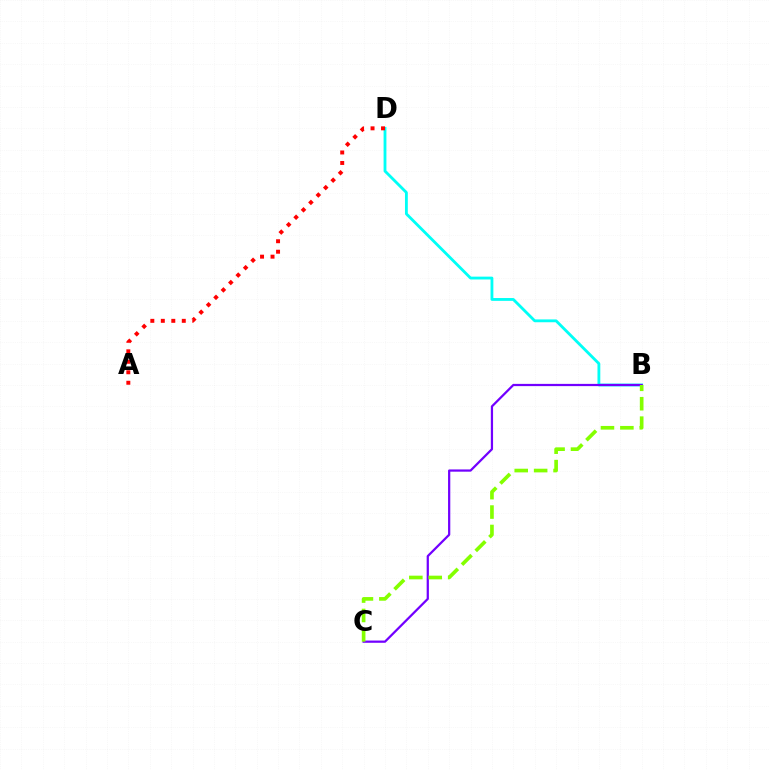{('B', 'D'): [{'color': '#00fff6', 'line_style': 'solid', 'thickness': 2.04}], ('B', 'C'): [{'color': '#7200ff', 'line_style': 'solid', 'thickness': 1.61}, {'color': '#84ff00', 'line_style': 'dashed', 'thickness': 2.64}], ('A', 'D'): [{'color': '#ff0000', 'line_style': 'dotted', 'thickness': 2.85}]}